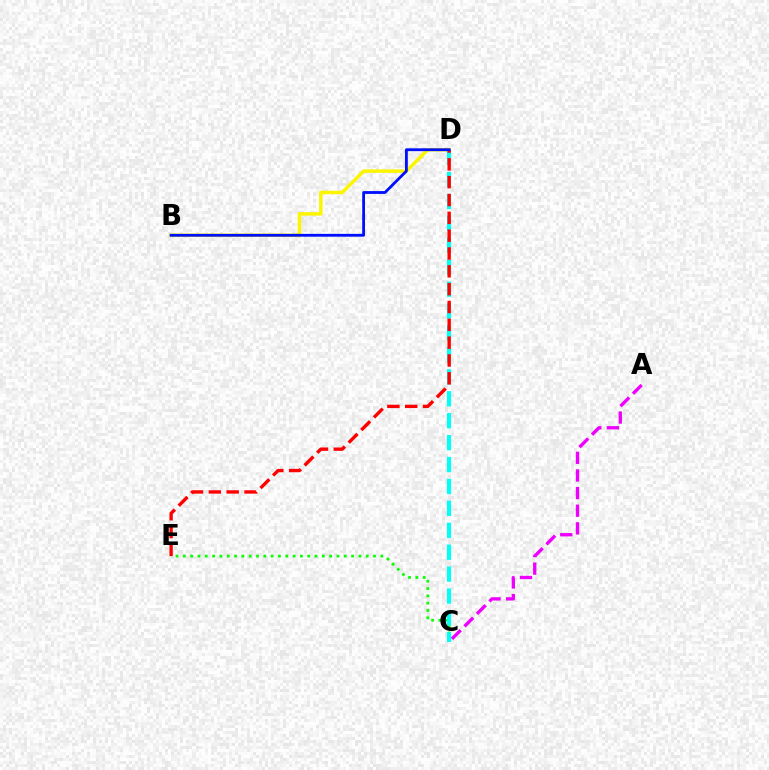{('C', 'E'): [{'color': '#08ff00', 'line_style': 'dotted', 'thickness': 1.99}], ('C', 'D'): [{'color': '#00fff6', 'line_style': 'dashed', 'thickness': 2.98}], ('B', 'D'): [{'color': '#fcf500', 'line_style': 'solid', 'thickness': 2.52}, {'color': '#0010ff', 'line_style': 'solid', 'thickness': 2.03}], ('D', 'E'): [{'color': '#ff0000', 'line_style': 'dashed', 'thickness': 2.42}], ('A', 'C'): [{'color': '#ee00ff', 'line_style': 'dashed', 'thickness': 2.39}]}